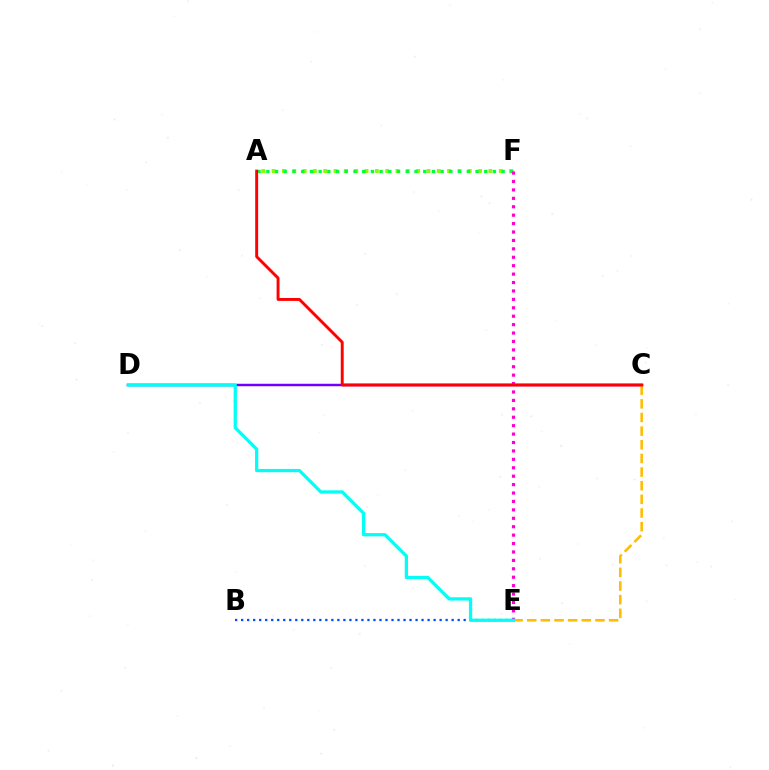{('A', 'F'): [{'color': '#84ff00', 'line_style': 'dotted', 'thickness': 2.8}, {'color': '#00ff39', 'line_style': 'dotted', 'thickness': 2.37}], ('B', 'E'): [{'color': '#004bff', 'line_style': 'dotted', 'thickness': 1.63}], ('C', 'D'): [{'color': '#7200ff', 'line_style': 'solid', 'thickness': 1.78}], ('E', 'F'): [{'color': '#ff00cf', 'line_style': 'dotted', 'thickness': 2.29}], ('C', 'E'): [{'color': '#ffbd00', 'line_style': 'dashed', 'thickness': 1.85}], ('A', 'C'): [{'color': '#ff0000', 'line_style': 'solid', 'thickness': 2.1}], ('D', 'E'): [{'color': '#00fff6', 'line_style': 'solid', 'thickness': 2.34}]}